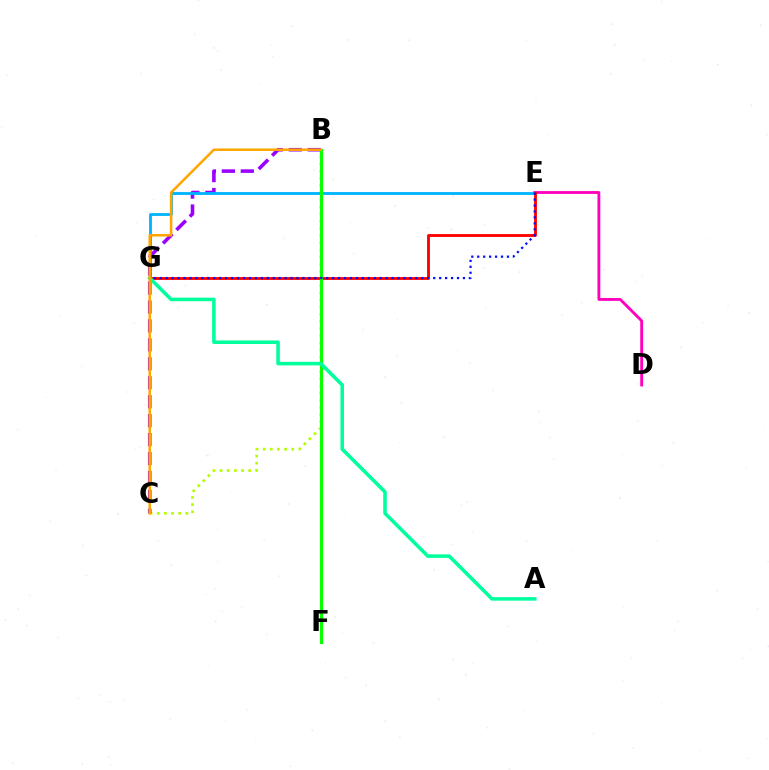{('B', 'C'): [{'color': '#b3ff00', 'line_style': 'dotted', 'thickness': 1.95}, {'color': '#9b00ff', 'line_style': 'dashed', 'thickness': 2.57}, {'color': '#ffa500', 'line_style': 'solid', 'thickness': 1.81}], ('D', 'E'): [{'color': '#ff00bd', 'line_style': 'solid', 'thickness': 2.04}], ('E', 'G'): [{'color': '#00b5ff', 'line_style': 'solid', 'thickness': 2.04}, {'color': '#ff0000', 'line_style': 'solid', 'thickness': 2.04}, {'color': '#0010ff', 'line_style': 'dotted', 'thickness': 1.62}], ('B', 'F'): [{'color': '#08ff00', 'line_style': 'solid', 'thickness': 2.26}], ('A', 'G'): [{'color': '#00ff9d', 'line_style': 'solid', 'thickness': 2.55}]}